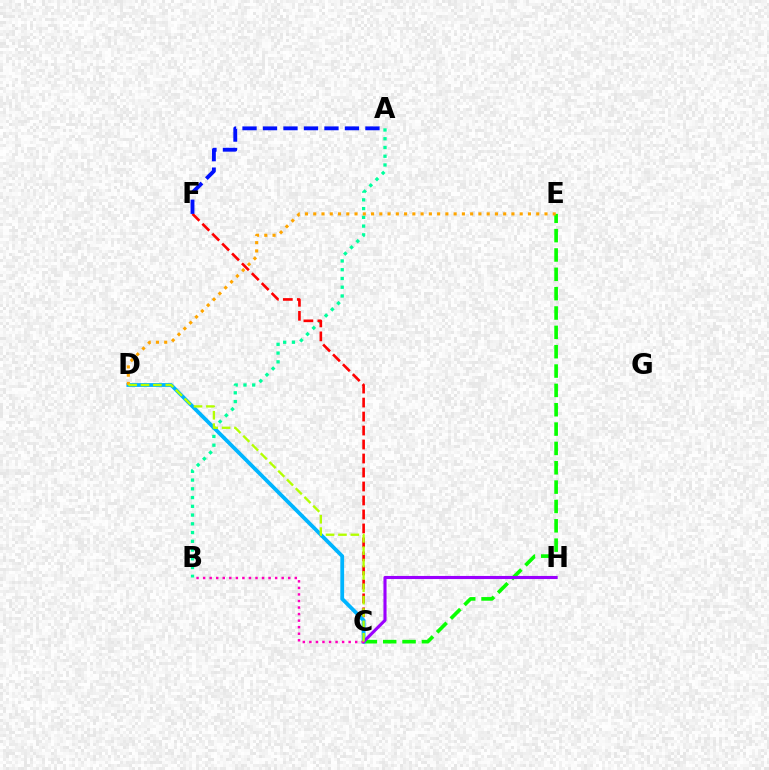{('C', 'E'): [{'color': '#08ff00', 'line_style': 'dashed', 'thickness': 2.63}], ('A', 'B'): [{'color': '#00ff9d', 'line_style': 'dotted', 'thickness': 2.38}], ('C', 'F'): [{'color': '#ff0000', 'line_style': 'dashed', 'thickness': 1.9}], ('C', 'D'): [{'color': '#00b5ff', 'line_style': 'solid', 'thickness': 2.73}, {'color': '#b3ff00', 'line_style': 'dashed', 'thickness': 1.68}], ('C', 'H'): [{'color': '#9b00ff', 'line_style': 'solid', 'thickness': 2.23}], ('B', 'C'): [{'color': '#ff00bd', 'line_style': 'dotted', 'thickness': 1.78}], ('A', 'F'): [{'color': '#0010ff', 'line_style': 'dashed', 'thickness': 2.78}], ('D', 'E'): [{'color': '#ffa500', 'line_style': 'dotted', 'thickness': 2.24}]}